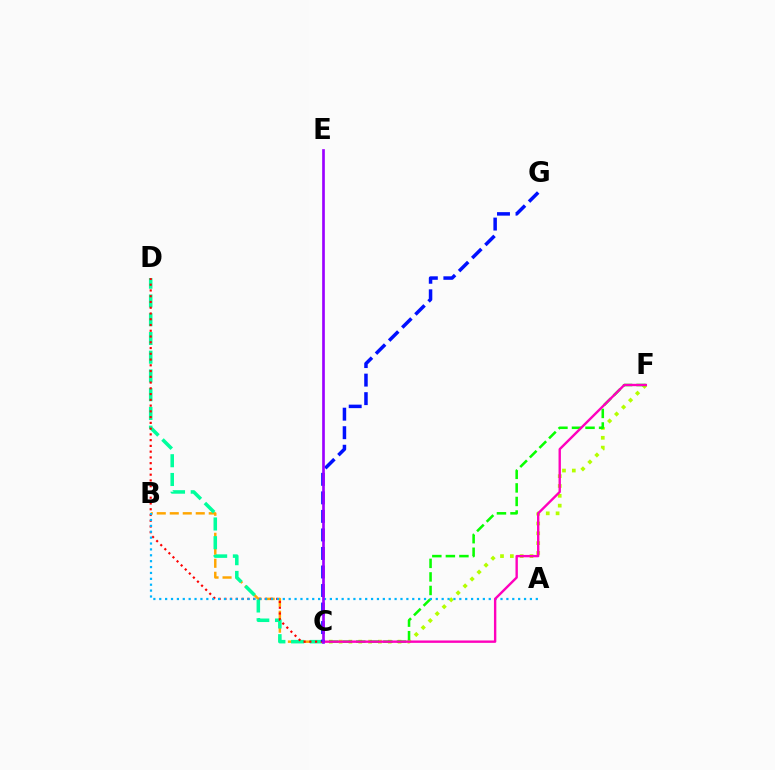{('B', 'C'): [{'color': '#ffa500', 'line_style': 'dashed', 'thickness': 1.77}], ('C', 'F'): [{'color': '#b3ff00', 'line_style': 'dotted', 'thickness': 2.67}, {'color': '#08ff00', 'line_style': 'dashed', 'thickness': 1.84}, {'color': '#ff00bd', 'line_style': 'solid', 'thickness': 1.72}], ('C', 'D'): [{'color': '#00ff9d', 'line_style': 'dashed', 'thickness': 2.55}, {'color': '#ff0000', 'line_style': 'dotted', 'thickness': 1.56}], ('A', 'B'): [{'color': '#00b5ff', 'line_style': 'dotted', 'thickness': 1.6}], ('C', 'G'): [{'color': '#0010ff', 'line_style': 'dashed', 'thickness': 2.52}], ('C', 'E'): [{'color': '#9b00ff', 'line_style': 'solid', 'thickness': 1.93}]}